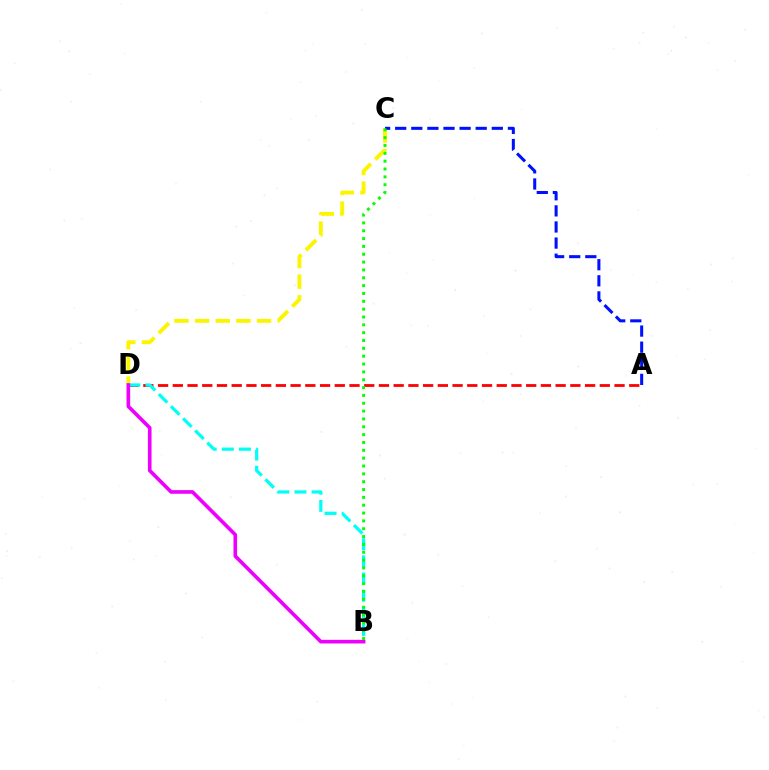{('C', 'D'): [{'color': '#fcf500', 'line_style': 'dashed', 'thickness': 2.81}], ('A', 'D'): [{'color': '#ff0000', 'line_style': 'dashed', 'thickness': 2.0}], ('B', 'D'): [{'color': '#00fff6', 'line_style': 'dashed', 'thickness': 2.33}, {'color': '#ee00ff', 'line_style': 'solid', 'thickness': 2.61}], ('A', 'C'): [{'color': '#0010ff', 'line_style': 'dashed', 'thickness': 2.19}], ('B', 'C'): [{'color': '#08ff00', 'line_style': 'dotted', 'thickness': 2.13}]}